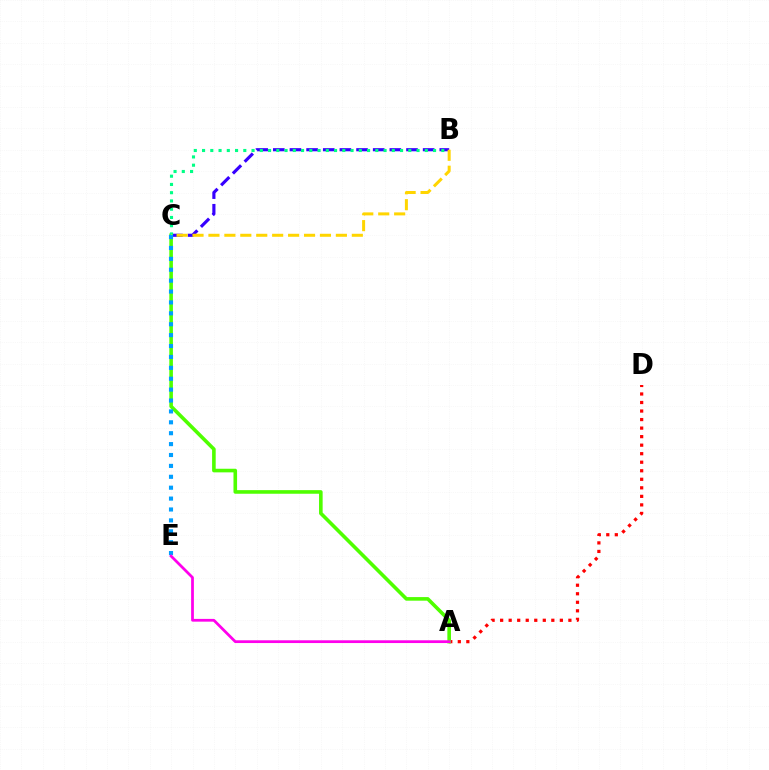{('A', 'D'): [{'color': '#ff0000', 'line_style': 'dotted', 'thickness': 2.32}], ('B', 'C'): [{'color': '#3700ff', 'line_style': 'dashed', 'thickness': 2.26}, {'color': '#00ff86', 'line_style': 'dotted', 'thickness': 2.24}, {'color': '#ffd500', 'line_style': 'dashed', 'thickness': 2.16}], ('A', 'C'): [{'color': '#4fff00', 'line_style': 'solid', 'thickness': 2.6}], ('C', 'E'): [{'color': '#009eff', 'line_style': 'dotted', 'thickness': 2.96}], ('A', 'E'): [{'color': '#ff00ed', 'line_style': 'solid', 'thickness': 1.99}]}